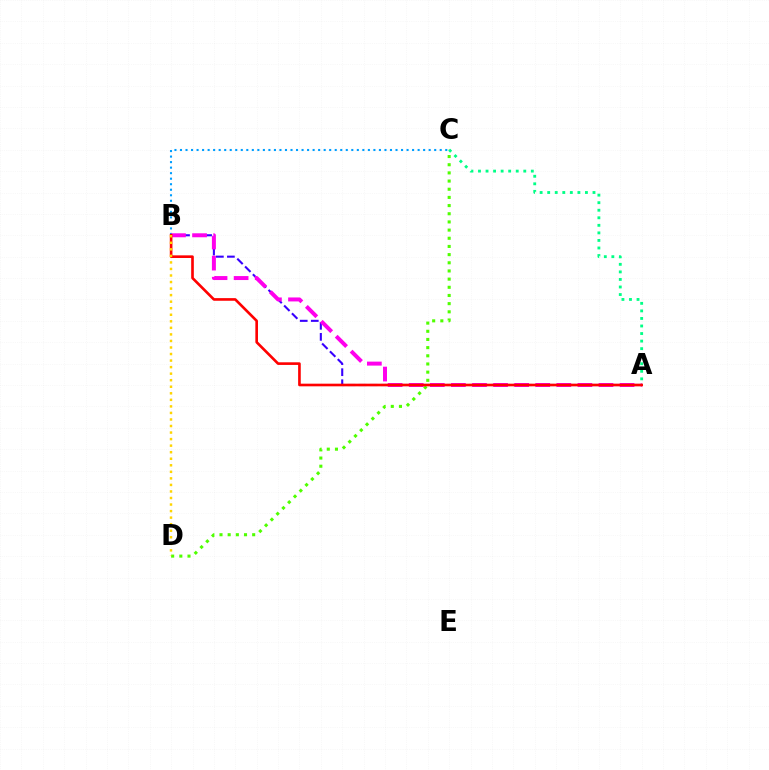{('C', 'D'): [{'color': '#4fff00', 'line_style': 'dotted', 'thickness': 2.22}], ('B', 'C'): [{'color': '#009eff', 'line_style': 'dotted', 'thickness': 1.5}], ('A', 'B'): [{'color': '#3700ff', 'line_style': 'dashed', 'thickness': 1.5}, {'color': '#ff00ed', 'line_style': 'dashed', 'thickness': 2.86}, {'color': '#ff0000', 'line_style': 'solid', 'thickness': 1.9}], ('B', 'D'): [{'color': '#ffd500', 'line_style': 'dotted', 'thickness': 1.78}], ('A', 'C'): [{'color': '#00ff86', 'line_style': 'dotted', 'thickness': 2.05}]}